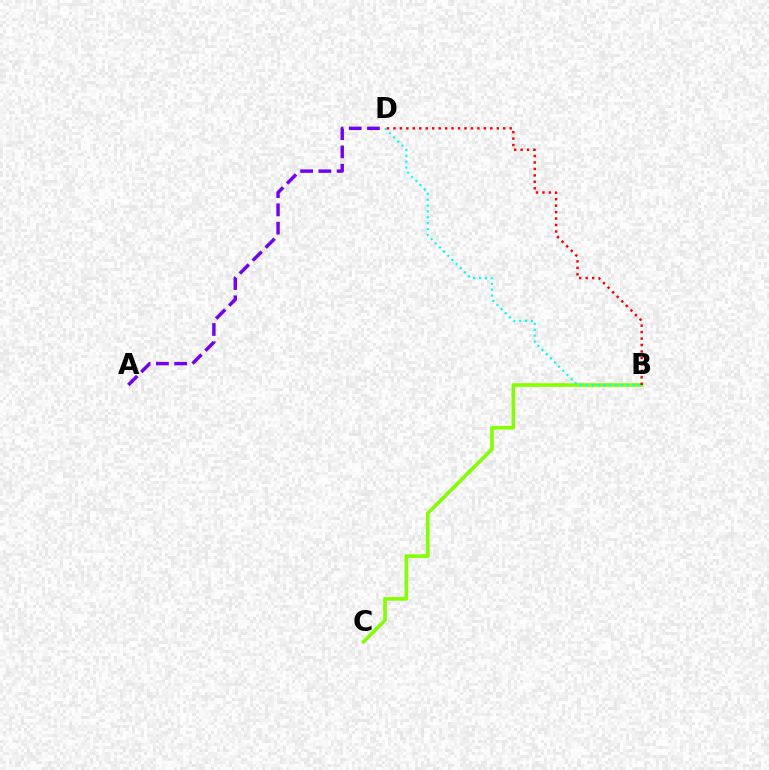{('B', 'C'): [{'color': '#84ff00', 'line_style': 'solid', 'thickness': 2.61}], ('B', 'D'): [{'color': '#00fff6', 'line_style': 'dotted', 'thickness': 1.59}, {'color': '#ff0000', 'line_style': 'dotted', 'thickness': 1.76}], ('A', 'D'): [{'color': '#7200ff', 'line_style': 'dashed', 'thickness': 2.48}]}